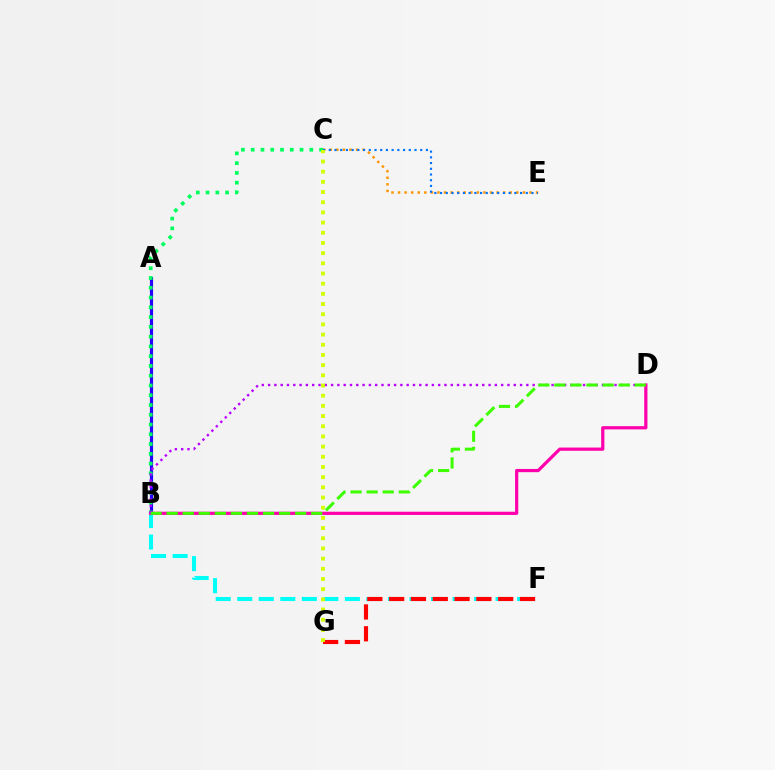{('A', 'B'): [{'color': '#2500ff', 'line_style': 'solid', 'thickness': 2.27}], ('C', 'E'): [{'color': '#ff9400', 'line_style': 'dotted', 'thickness': 1.78}, {'color': '#0074ff', 'line_style': 'dotted', 'thickness': 1.55}], ('B', 'F'): [{'color': '#00fff6', 'line_style': 'dashed', 'thickness': 2.92}], ('B', 'C'): [{'color': '#00ff5c', 'line_style': 'dotted', 'thickness': 2.65}], ('B', 'D'): [{'color': '#ff00ac', 'line_style': 'solid', 'thickness': 2.32}, {'color': '#b900ff', 'line_style': 'dotted', 'thickness': 1.71}, {'color': '#3dff00', 'line_style': 'dashed', 'thickness': 2.18}], ('F', 'G'): [{'color': '#ff0000', 'line_style': 'dashed', 'thickness': 2.96}], ('C', 'G'): [{'color': '#d1ff00', 'line_style': 'dotted', 'thickness': 2.77}]}